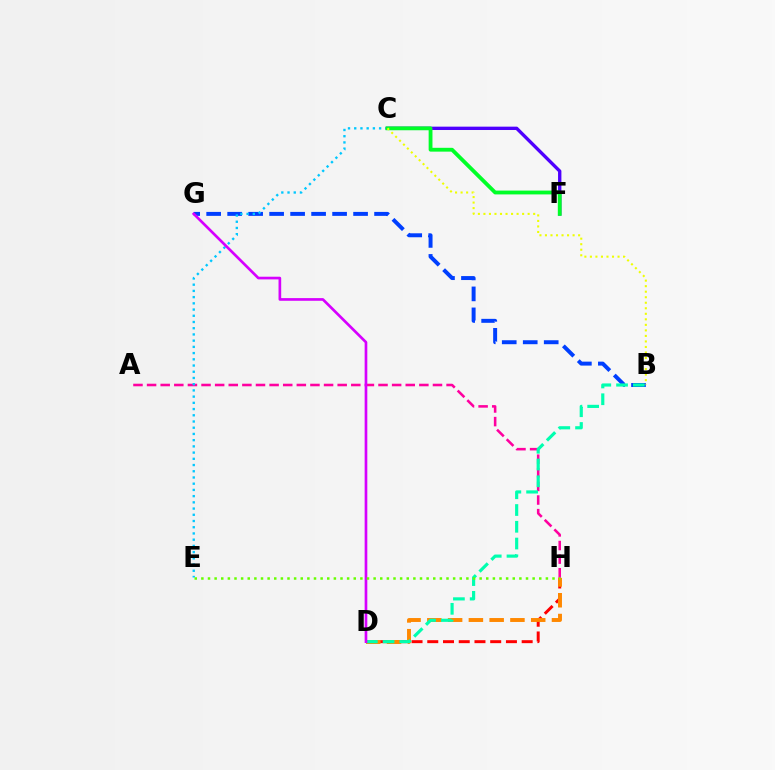{('D', 'H'): [{'color': '#ff0000', 'line_style': 'dashed', 'thickness': 2.14}, {'color': '#ff8800', 'line_style': 'dashed', 'thickness': 2.82}], ('B', 'G'): [{'color': '#003fff', 'line_style': 'dashed', 'thickness': 2.85}], ('A', 'H'): [{'color': '#ff00a0', 'line_style': 'dashed', 'thickness': 1.85}], ('C', 'E'): [{'color': '#00c7ff', 'line_style': 'dotted', 'thickness': 1.69}], ('C', 'F'): [{'color': '#4f00ff', 'line_style': 'solid', 'thickness': 2.41}, {'color': '#00ff27', 'line_style': 'solid', 'thickness': 2.75}], ('B', 'D'): [{'color': '#00ffaf', 'line_style': 'dashed', 'thickness': 2.28}], ('B', 'C'): [{'color': '#eeff00', 'line_style': 'dotted', 'thickness': 1.5}], ('D', 'G'): [{'color': '#d600ff', 'line_style': 'solid', 'thickness': 1.92}], ('E', 'H'): [{'color': '#66ff00', 'line_style': 'dotted', 'thickness': 1.8}]}